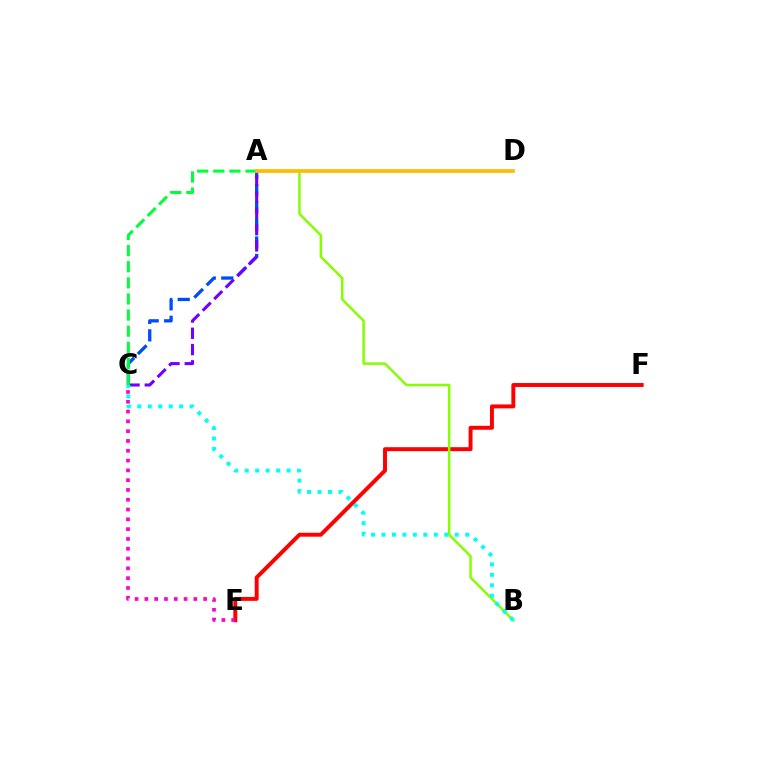{('A', 'C'): [{'color': '#004bff', 'line_style': 'dashed', 'thickness': 2.37}, {'color': '#7200ff', 'line_style': 'dashed', 'thickness': 2.21}, {'color': '#00ff39', 'line_style': 'dashed', 'thickness': 2.19}], ('E', 'F'): [{'color': '#ff0000', 'line_style': 'solid', 'thickness': 2.83}], ('A', 'B'): [{'color': '#84ff00', 'line_style': 'solid', 'thickness': 1.79}], ('C', 'E'): [{'color': '#ff00cf', 'line_style': 'dotted', 'thickness': 2.66}], ('A', 'D'): [{'color': '#ffbd00', 'line_style': 'solid', 'thickness': 2.67}], ('B', 'C'): [{'color': '#00fff6', 'line_style': 'dotted', 'thickness': 2.84}]}